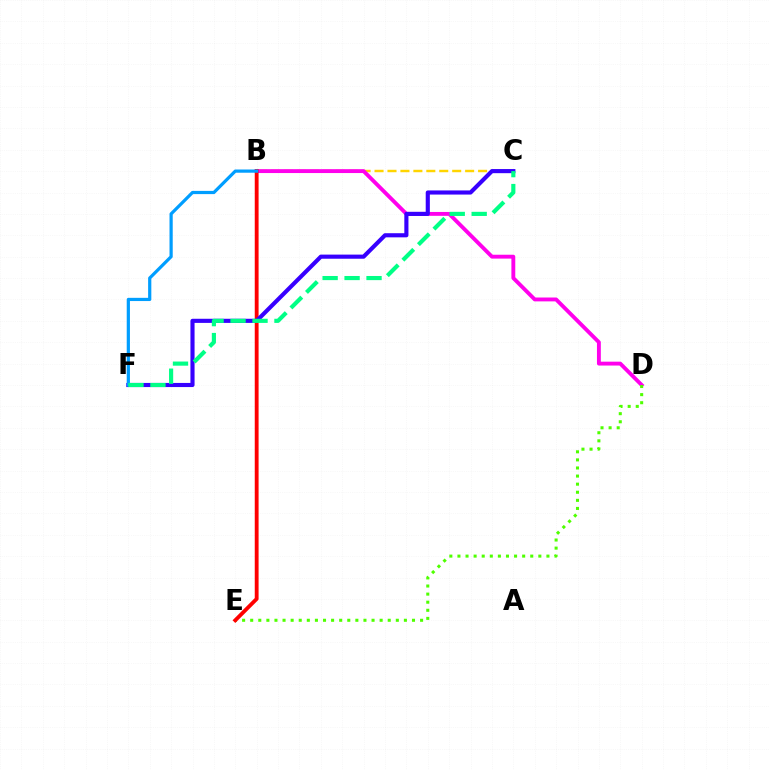{('B', 'C'): [{'color': '#ffd500', 'line_style': 'dashed', 'thickness': 1.76}], ('B', 'D'): [{'color': '#ff00ed', 'line_style': 'solid', 'thickness': 2.79}], ('D', 'E'): [{'color': '#4fff00', 'line_style': 'dotted', 'thickness': 2.2}], ('B', 'E'): [{'color': '#ff0000', 'line_style': 'solid', 'thickness': 2.76}], ('C', 'F'): [{'color': '#3700ff', 'line_style': 'solid', 'thickness': 2.97}, {'color': '#00ff86', 'line_style': 'dashed', 'thickness': 2.98}], ('B', 'F'): [{'color': '#009eff', 'line_style': 'solid', 'thickness': 2.31}]}